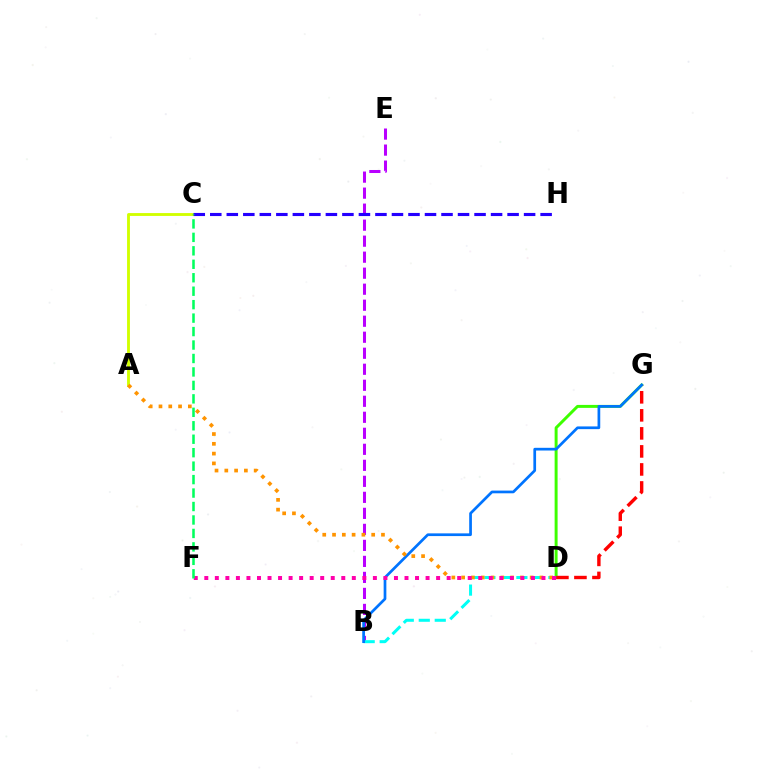{('D', 'G'): [{'color': '#3dff00', 'line_style': 'solid', 'thickness': 2.13}, {'color': '#ff0000', 'line_style': 'dashed', 'thickness': 2.45}], ('B', 'E'): [{'color': '#b900ff', 'line_style': 'dashed', 'thickness': 2.18}], ('A', 'C'): [{'color': '#d1ff00', 'line_style': 'solid', 'thickness': 2.06}], ('B', 'D'): [{'color': '#00fff6', 'line_style': 'dashed', 'thickness': 2.17}], ('C', 'H'): [{'color': '#2500ff', 'line_style': 'dashed', 'thickness': 2.24}], ('B', 'G'): [{'color': '#0074ff', 'line_style': 'solid', 'thickness': 1.95}], ('A', 'D'): [{'color': '#ff9400', 'line_style': 'dotted', 'thickness': 2.66}], ('D', 'F'): [{'color': '#ff00ac', 'line_style': 'dotted', 'thickness': 2.86}], ('C', 'F'): [{'color': '#00ff5c', 'line_style': 'dashed', 'thickness': 1.83}]}